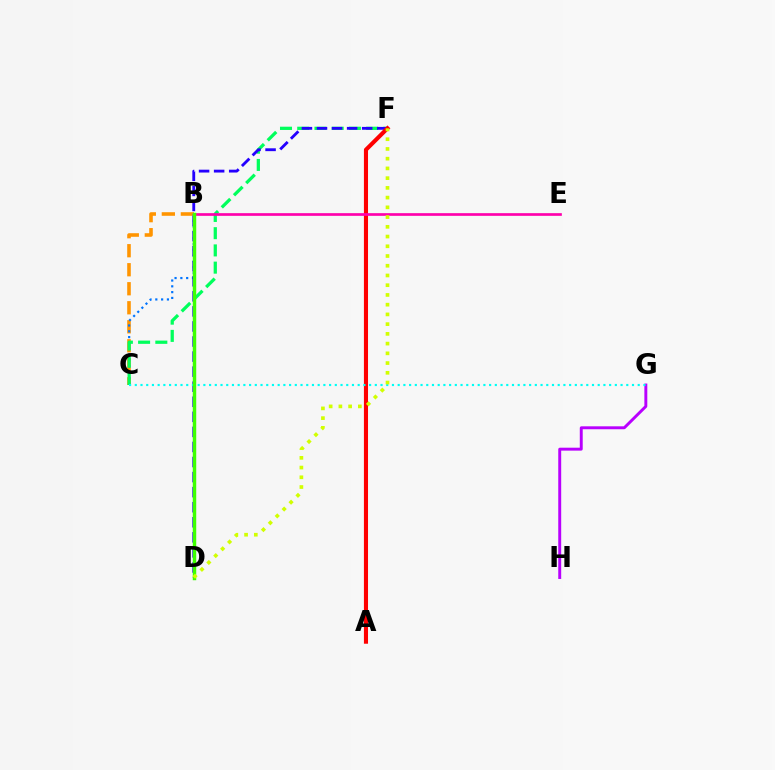{('B', 'C'): [{'color': '#ff9400', 'line_style': 'dashed', 'thickness': 2.58}, {'color': '#0074ff', 'line_style': 'dotted', 'thickness': 1.58}], ('G', 'H'): [{'color': '#b900ff', 'line_style': 'solid', 'thickness': 2.11}], ('C', 'F'): [{'color': '#00ff5c', 'line_style': 'dashed', 'thickness': 2.34}], ('D', 'F'): [{'color': '#2500ff', 'line_style': 'dashed', 'thickness': 2.05}, {'color': '#d1ff00', 'line_style': 'dotted', 'thickness': 2.64}], ('A', 'F'): [{'color': '#ff0000', 'line_style': 'solid', 'thickness': 2.95}], ('C', 'G'): [{'color': '#00fff6', 'line_style': 'dotted', 'thickness': 1.55}], ('B', 'E'): [{'color': '#ff00ac', 'line_style': 'solid', 'thickness': 1.93}], ('B', 'D'): [{'color': '#3dff00', 'line_style': 'solid', 'thickness': 2.49}]}